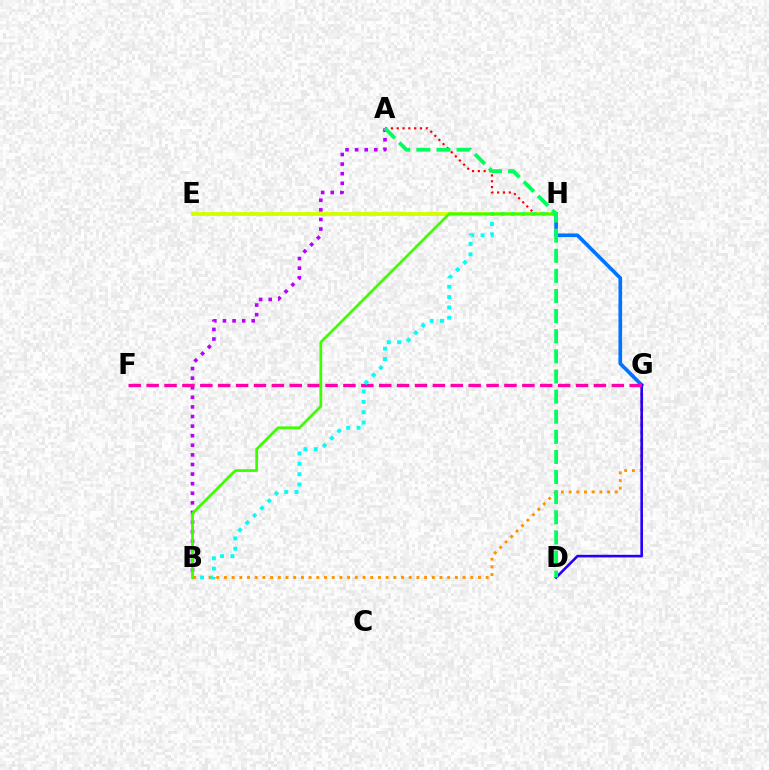{('B', 'G'): [{'color': '#ff9400', 'line_style': 'dotted', 'thickness': 2.09}], ('E', 'H'): [{'color': '#d1ff00', 'line_style': 'solid', 'thickness': 2.75}], ('G', 'H'): [{'color': '#0074ff', 'line_style': 'solid', 'thickness': 2.63}], ('A', 'B'): [{'color': '#b900ff', 'line_style': 'dotted', 'thickness': 2.61}], ('D', 'G'): [{'color': '#2500ff', 'line_style': 'solid', 'thickness': 1.89}], ('F', 'G'): [{'color': '#ff00ac', 'line_style': 'dashed', 'thickness': 2.43}], ('B', 'H'): [{'color': '#00fff6', 'line_style': 'dotted', 'thickness': 2.81}, {'color': '#3dff00', 'line_style': 'solid', 'thickness': 1.98}], ('A', 'H'): [{'color': '#ff0000', 'line_style': 'dotted', 'thickness': 1.58}], ('A', 'D'): [{'color': '#00ff5c', 'line_style': 'dashed', 'thickness': 2.73}]}